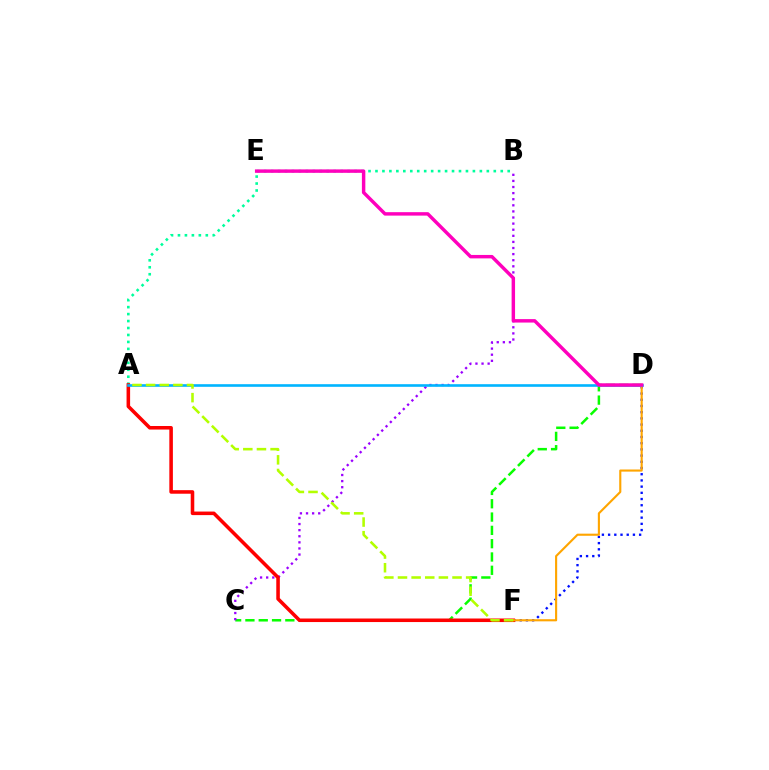{('C', 'D'): [{'color': '#08ff00', 'line_style': 'dashed', 'thickness': 1.81}], ('D', 'F'): [{'color': '#0010ff', 'line_style': 'dotted', 'thickness': 1.69}, {'color': '#ffa500', 'line_style': 'solid', 'thickness': 1.53}], ('A', 'B'): [{'color': '#00ff9d', 'line_style': 'dotted', 'thickness': 1.89}], ('B', 'C'): [{'color': '#9b00ff', 'line_style': 'dotted', 'thickness': 1.66}], ('A', 'F'): [{'color': '#ff0000', 'line_style': 'solid', 'thickness': 2.56}, {'color': '#b3ff00', 'line_style': 'dashed', 'thickness': 1.85}], ('A', 'D'): [{'color': '#00b5ff', 'line_style': 'solid', 'thickness': 1.89}], ('D', 'E'): [{'color': '#ff00bd', 'line_style': 'solid', 'thickness': 2.48}]}